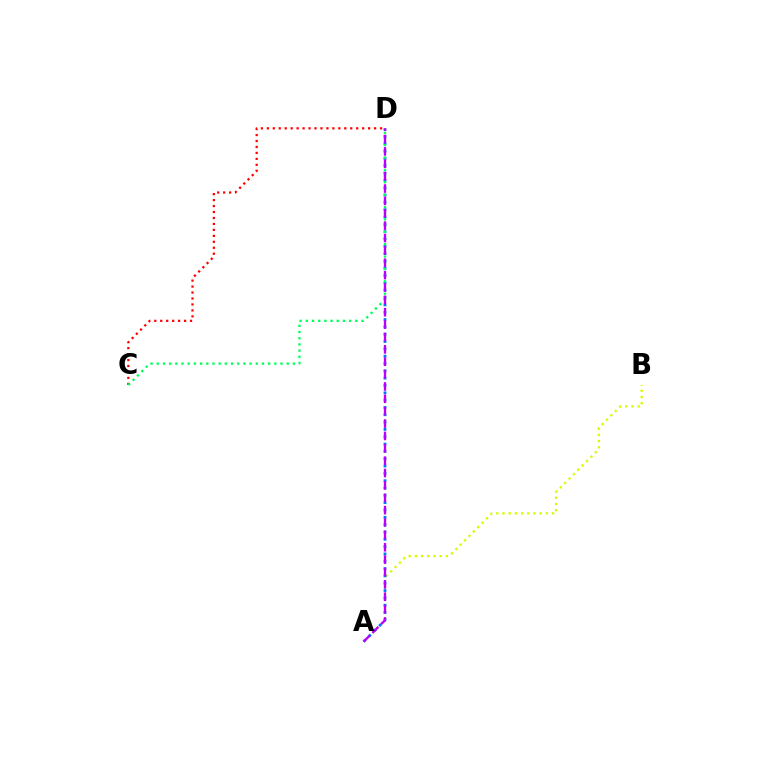{('A', 'B'): [{'color': '#d1ff00', 'line_style': 'dotted', 'thickness': 1.68}], ('C', 'D'): [{'color': '#ff0000', 'line_style': 'dotted', 'thickness': 1.62}, {'color': '#00ff5c', 'line_style': 'dotted', 'thickness': 1.68}], ('A', 'D'): [{'color': '#0074ff', 'line_style': 'dotted', 'thickness': 1.99}, {'color': '#b900ff', 'line_style': 'dashed', 'thickness': 1.68}]}